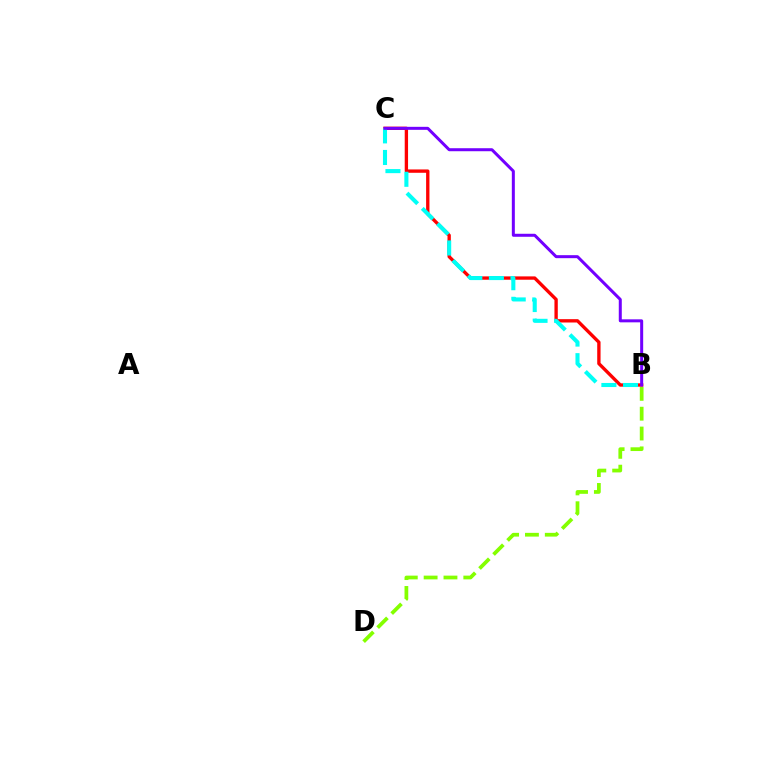{('B', 'C'): [{'color': '#ff0000', 'line_style': 'solid', 'thickness': 2.4}, {'color': '#00fff6', 'line_style': 'dashed', 'thickness': 2.93}, {'color': '#7200ff', 'line_style': 'solid', 'thickness': 2.16}], ('B', 'D'): [{'color': '#84ff00', 'line_style': 'dashed', 'thickness': 2.7}]}